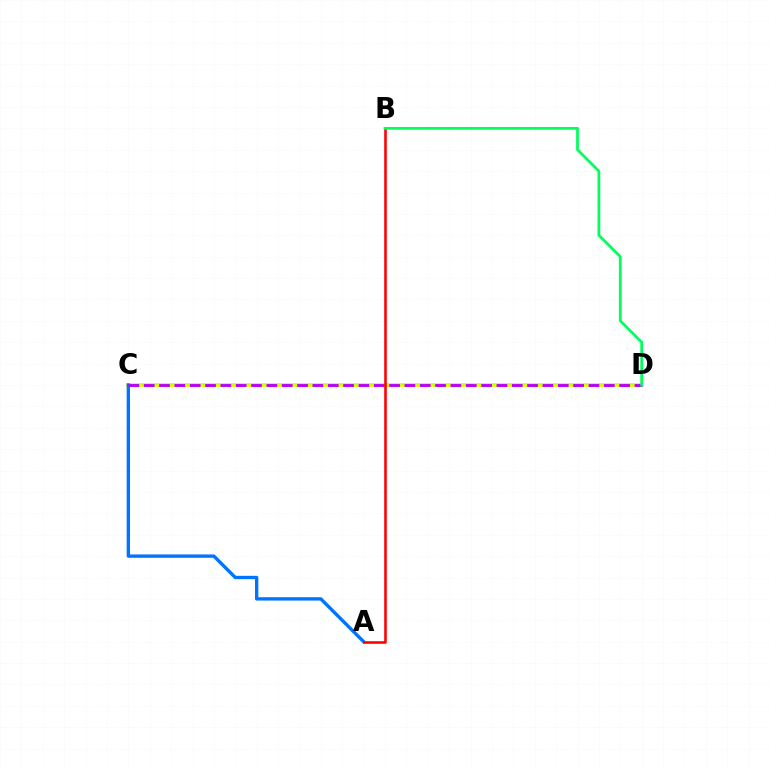{('C', 'D'): [{'color': '#d1ff00', 'line_style': 'solid', 'thickness': 2.64}, {'color': '#b900ff', 'line_style': 'dashed', 'thickness': 2.08}], ('A', 'C'): [{'color': '#0074ff', 'line_style': 'solid', 'thickness': 2.42}], ('A', 'B'): [{'color': '#ff0000', 'line_style': 'solid', 'thickness': 1.86}], ('B', 'D'): [{'color': '#00ff5c', 'line_style': 'solid', 'thickness': 1.99}]}